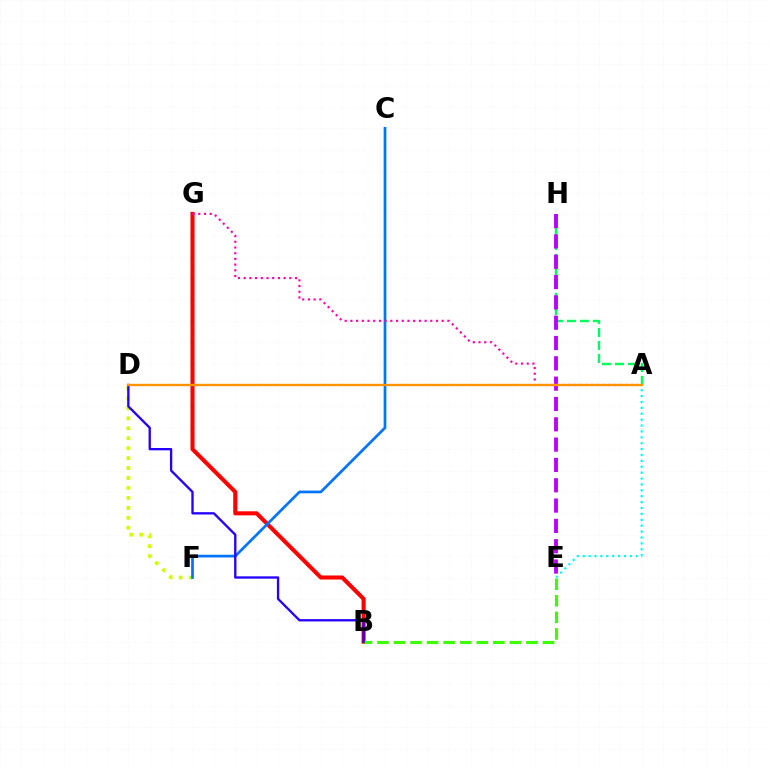{('A', 'H'): [{'color': '#00ff5c', 'line_style': 'dashed', 'thickness': 1.77}], ('D', 'F'): [{'color': '#d1ff00', 'line_style': 'dotted', 'thickness': 2.7}], ('E', 'H'): [{'color': '#b900ff', 'line_style': 'dashed', 'thickness': 2.76}], ('B', 'G'): [{'color': '#ff0000', 'line_style': 'solid', 'thickness': 2.93}], ('C', 'F'): [{'color': '#0074ff', 'line_style': 'solid', 'thickness': 1.94}], ('A', 'G'): [{'color': '#ff00ac', 'line_style': 'dotted', 'thickness': 1.55}], ('B', 'E'): [{'color': '#3dff00', 'line_style': 'dashed', 'thickness': 2.25}], ('B', 'D'): [{'color': '#2500ff', 'line_style': 'solid', 'thickness': 1.68}], ('A', 'E'): [{'color': '#00fff6', 'line_style': 'dotted', 'thickness': 1.6}], ('A', 'D'): [{'color': '#ff9400', 'line_style': 'solid', 'thickness': 1.71}]}